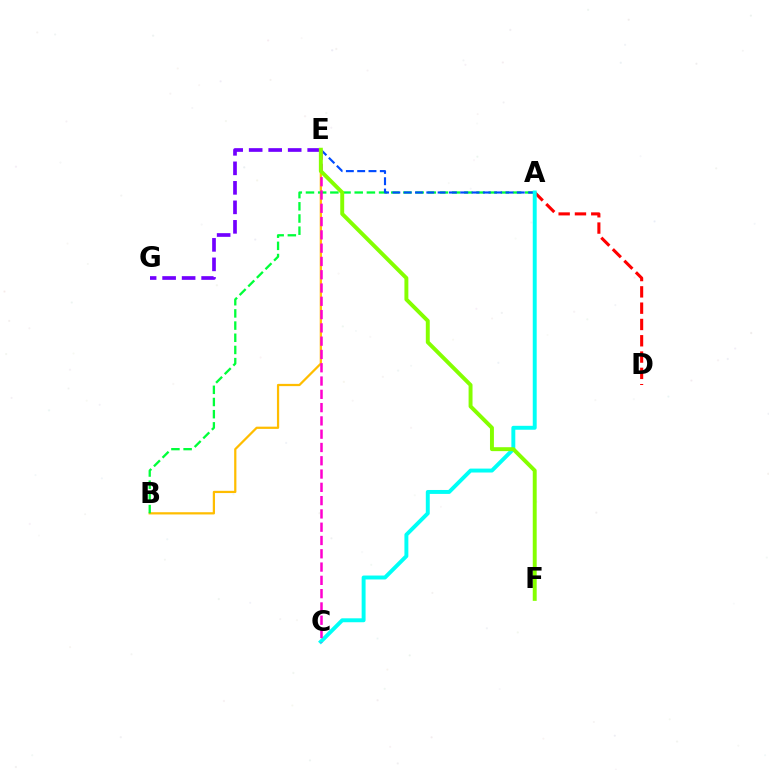{('B', 'E'): [{'color': '#ffbd00', 'line_style': 'solid', 'thickness': 1.61}], ('A', 'B'): [{'color': '#00ff39', 'line_style': 'dashed', 'thickness': 1.65}], ('E', 'G'): [{'color': '#7200ff', 'line_style': 'dashed', 'thickness': 2.65}], ('A', 'D'): [{'color': '#ff0000', 'line_style': 'dashed', 'thickness': 2.21}], ('A', 'E'): [{'color': '#004bff', 'line_style': 'dashed', 'thickness': 1.54}], ('A', 'C'): [{'color': '#00fff6', 'line_style': 'solid', 'thickness': 2.83}], ('C', 'E'): [{'color': '#ff00cf', 'line_style': 'dashed', 'thickness': 1.81}], ('E', 'F'): [{'color': '#84ff00', 'line_style': 'solid', 'thickness': 2.83}]}